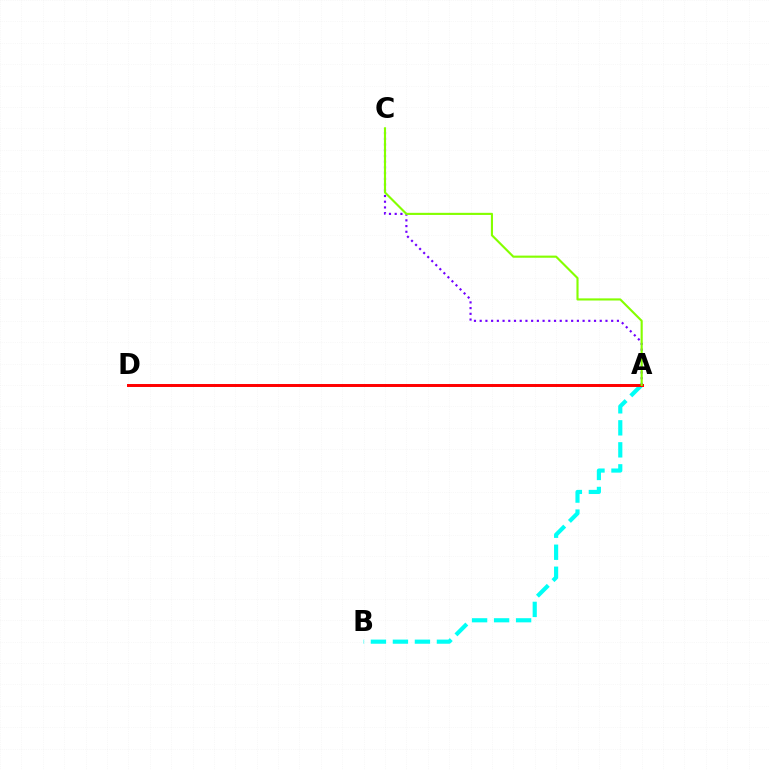{('A', 'B'): [{'color': '#00fff6', 'line_style': 'dashed', 'thickness': 2.99}], ('A', 'C'): [{'color': '#7200ff', 'line_style': 'dotted', 'thickness': 1.55}, {'color': '#84ff00', 'line_style': 'solid', 'thickness': 1.53}], ('A', 'D'): [{'color': '#ff0000', 'line_style': 'solid', 'thickness': 2.13}]}